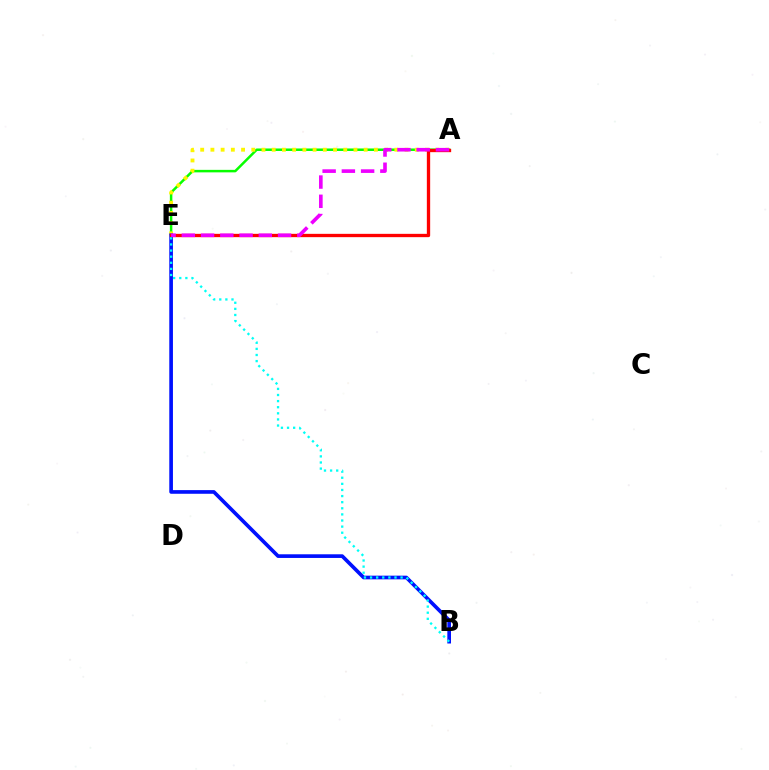{('A', 'E'): [{'color': '#08ff00', 'line_style': 'solid', 'thickness': 1.8}, {'color': '#fcf500', 'line_style': 'dotted', 'thickness': 2.78}, {'color': '#ff0000', 'line_style': 'solid', 'thickness': 2.39}, {'color': '#ee00ff', 'line_style': 'dashed', 'thickness': 2.61}], ('B', 'E'): [{'color': '#0010ff', 'line_style': 'solid', 'thickness': 2.64}, {'color': '#00fff6', 'line_style': 'dotted', 'thickness': 1.66}]}